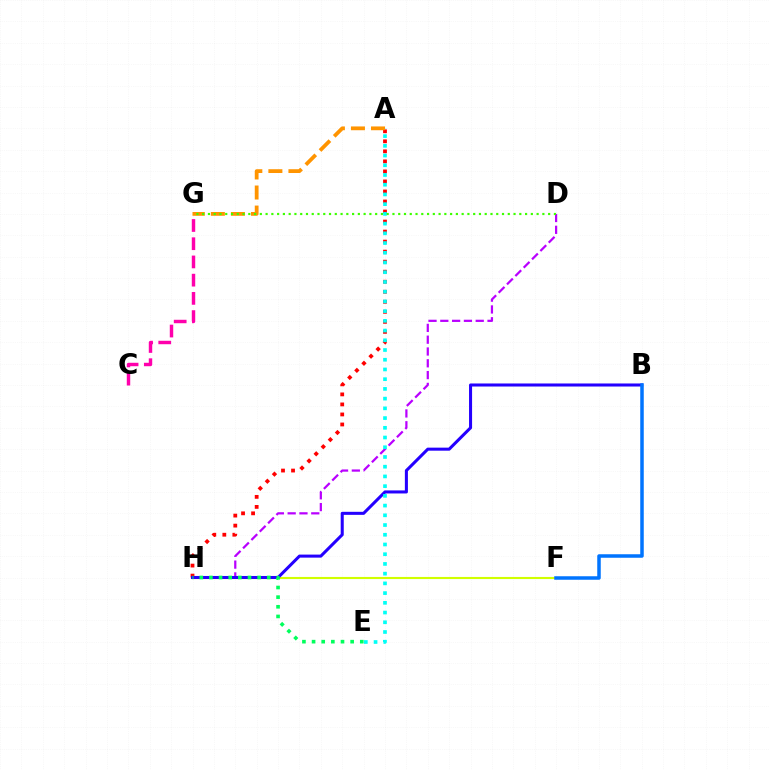{('A', 'H'): [{'color': '#ff0000', 'line_style': 'dotted', 'thickness': 2.72}], ('D', 'H'): [{'color': '#b900ff', 'line_style': 'dashed', 'thickness': 1.6}], ('F', 'H'): [{'color': '#d1ff00', 'line_style': 'solid', 'thickness': 1.52}], ('B', 'H'): [{'color': '#2500ff', 'line_style': 'solid', 'thickness': 2.19}], ('A', 'E'): [{'color': '#00fff6', 'line_style': 'dotted', 'thickness': 2.64}], ('E', 'H'): [{'color': '#00ff5c', 'line_style': 'dotted', 'thickness': 2.62}], ('A', 'G'): [{'color': '#ff9400', 'line_style': 'dashed', 'thickness': 2.72}], ('B', 'F'): [{'color': '#0074ff', 'line_style': 'solid', 'thickness': 2.53}], ('C', 'G'): [{'color': '#ff00ac', 'line_style': 'dashed', 'thickness': 2.48}], ('D', 'G'): [{'color': '#3dff00', 'line_style': 'dotted', 'thickness': 1.57}]}